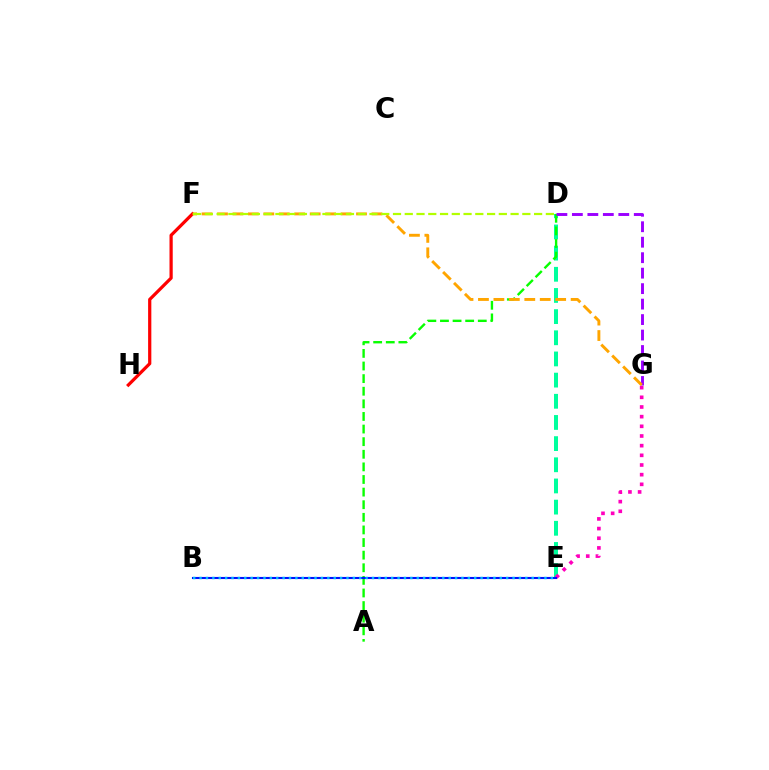{('D', 'E'): [{'color': '#00ff9d', 'line_style': 'dashed', 'thickness': 2.88}], ('F', 'H'): [{'color': '#ff0000', 'line_style': 'solid', 'thickness': 2.32}], ('A', 'D'): [{'color': '#08ff00', 'line_style': 'dashed', 'thickness': 1.71}], ('D', 'G'): [{'color': '#9b00ff', 'line_style': 'dashed', 'thickness': 2.1}], ('E', 'G'): [{'color': '#ff00bd', 'line_style': 'dotted', 'thickness': 2.63}], ('F', 'G'): [{'color': '#ffa500', 'line_style': 'dashed', 'thickness': 2.1}], ('B', 'E'): [{'color': '#0010ff', 'line_style': 'solid', 'thickness': 1.51}, {'color': '#00b5ff', 'line_style': 'dotted', 'thickness': 1.74}], ('D', 'F'): [{'color': '#b3ff00', 'line_style': 'dashed', 'thickness': 1.6}]}